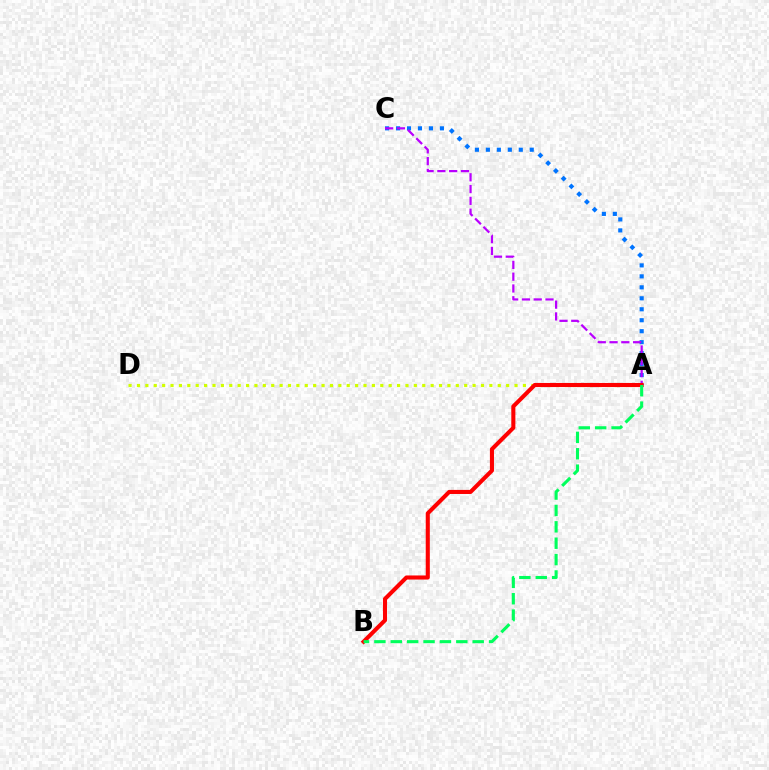{('A', 'C'): [{'color': '#0074ff', 'line_style': 'dotted', 'thickness': 2.98}, {'color': '#b900ff', 'line_style': 'dashed', 'thickness': 1.6}], ('A', 'D'): [{'color': '#d1ff00', 'line_style': 'dotted', 'thickness': 2.28}], ('A', 'B'): [{'color': '#ff0000', 'line_style': 'solid', 'thickness': 2.93}, {'color': '#00ff5c', 'line_style': 'dashed', 'thickness': 2.23}]}